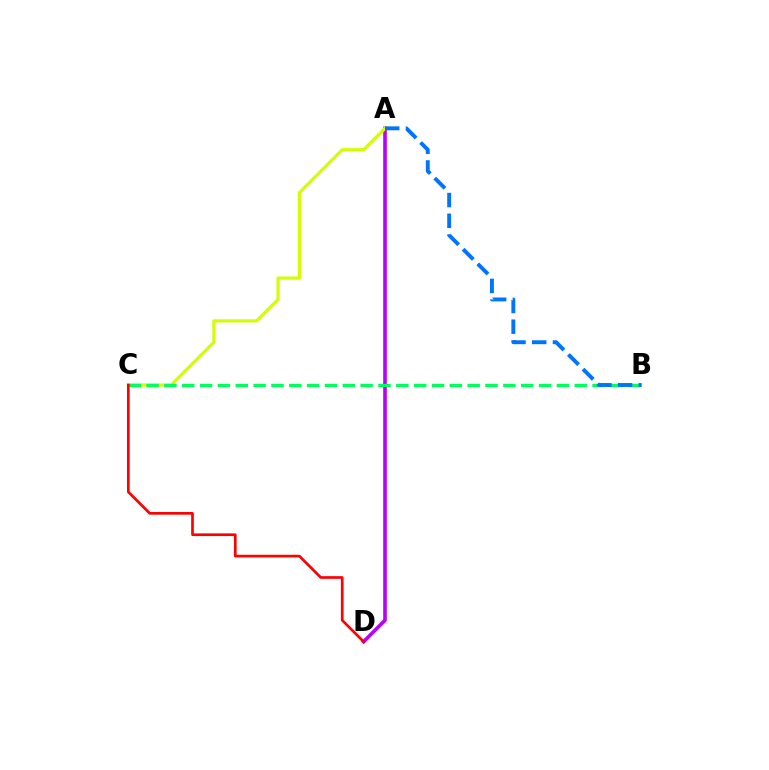{('A', 'D'): [{'color': '#b900ff', 'line_style': 'solid', 'thickness': 2.61}], ('A', 'C'): [{'color': '#d1ff00', 'line_style': 'solid', 'thickness': 2.29}], ('B', 'C'): [{'color': '#00ff5c', 'line_style': 'dashed', 'thickness': 2.42}], ('C', 'D'): [{'color': '#ff0000', 'line_style': 'solid', 'thickness': 1.93}], ('A', 'B'): [{'color': '#0074ff', 'line_style': 'dashed', 'thickness': 2.81}]}